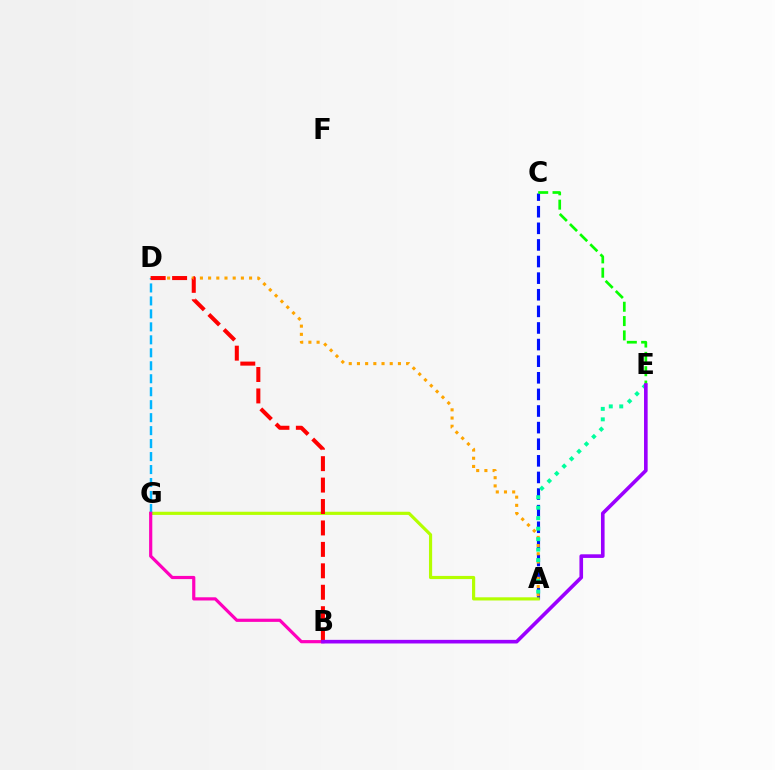{('A', 'C'): [{'color': '#0010ff', 'line_style': 'dashed', 'thickness': 2.26}], ('A', 'D'): [{'color': '#ffa500', 'line_style': 'dotted', 'thickness': 2.23}], ('A', 'G'): [{'color': '#b3ff00', 'line_style': 'solid', 'thickness': 2.28}], ('C', 'E'): [{'color': '#08ff00', 'line_style': 'dashed', 'thickness': 1.95}], ('D', 'G'): [{'color': '#00b5ff', 'line_style': 'dashed', 'thickness': 1.76}], ('A', 'E'): [{'color': '#00ff9d', 'line_style': 'dotted', 'thickness': 2.85}], ('B', 'G'): [{'color': '#ff00bd', 'line_style': 'solid', 'thickness': 2.3}], ('B', 'D'): [{'color': '#ff0000', 'line_style': 'dashed', 'thickness': 2.91}], ('B', 'E'): [{'color': '#9b00ff', 'line_style': 'solid', 'thickness': 2.61}]}